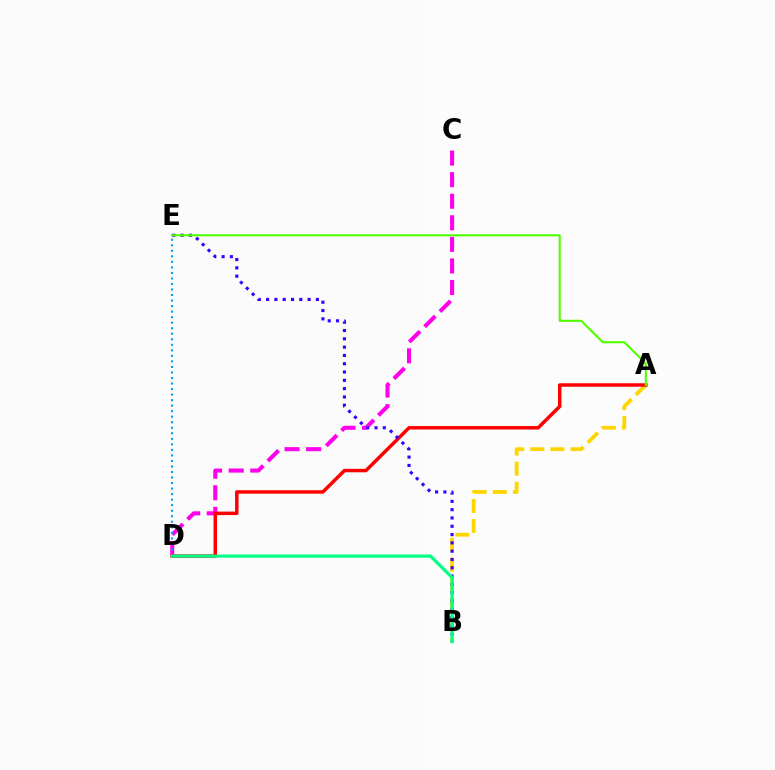{('C', 'D'): [{'color': '#ff00ed', 'line_style': 'dashed', 'thickness': 2.93}], ('A', 'B'): [{'color': '#ffd500', 'line_style': 'dashed', 'thickness': 2.73}], ('D', 'E'): [{'color': '#009eff', 'line_style': 'dotted', 'thickness': 1.5}], ('A', 'D'): [{'color': '#ff0000', 'line_style': 'solid', 'thickness': 2.5}], ('B', 'E'): [{'color': '#3700ff', 'line_style': 'dotted', 'thickness': 2.26}], ('B', 'D'): [{'color': '#00ff86', 'line_style': 'solid', 'thickness': 2.28}], ('A', 'E'): [{'color': '#4fff00', 'line_style': 'solid', 'thickness': 1.51}]}